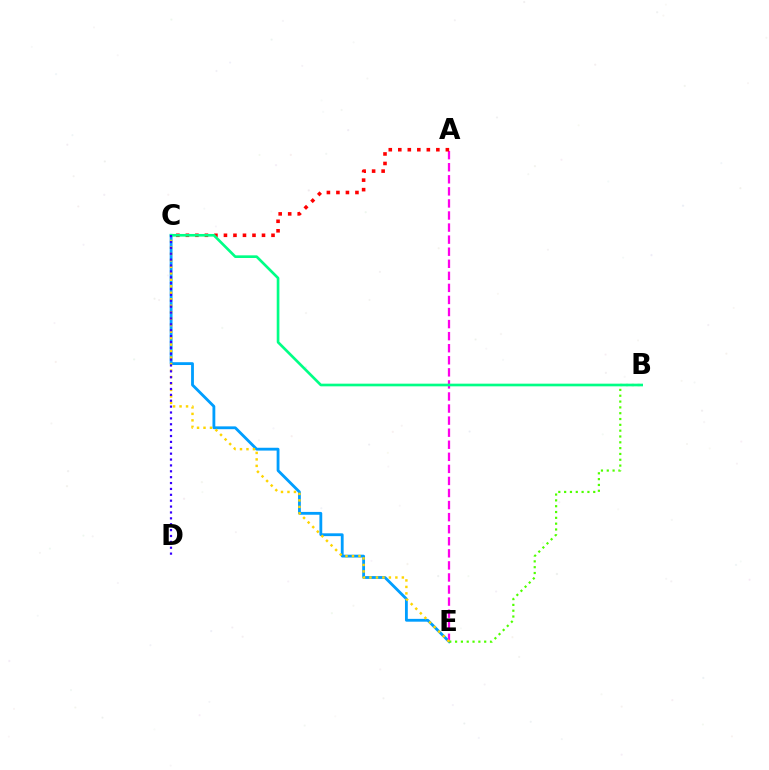{('C', 'E'): [{'color': '#009eff', 'line_style': 'solid', 'thickness': 2.03}, {'color': '#ffd500', 'line_style': 'dotted', 'thickness': 1.76}], ('A', 'E'): [{'color': '#ff00ed', 'line_style': 'dashed', 'thickness': 1.64}], ('B', 'E'): [{'color': '#4fff00', 'line_style': 'dotted', 'thickness': 1.58}], ('A', 'C'): [{'color': '#ff0000', 'line_style': 'dotted', 'thickness': 2.59}], ('B', 'C'): [{'color': '#00ff86', 'line_style': 'solid', 'thickness': 1.92}], ('C', 'D'): [{'color': '#3700ff', 'line_style': 'dotted', 'thickness': 1.6}]}